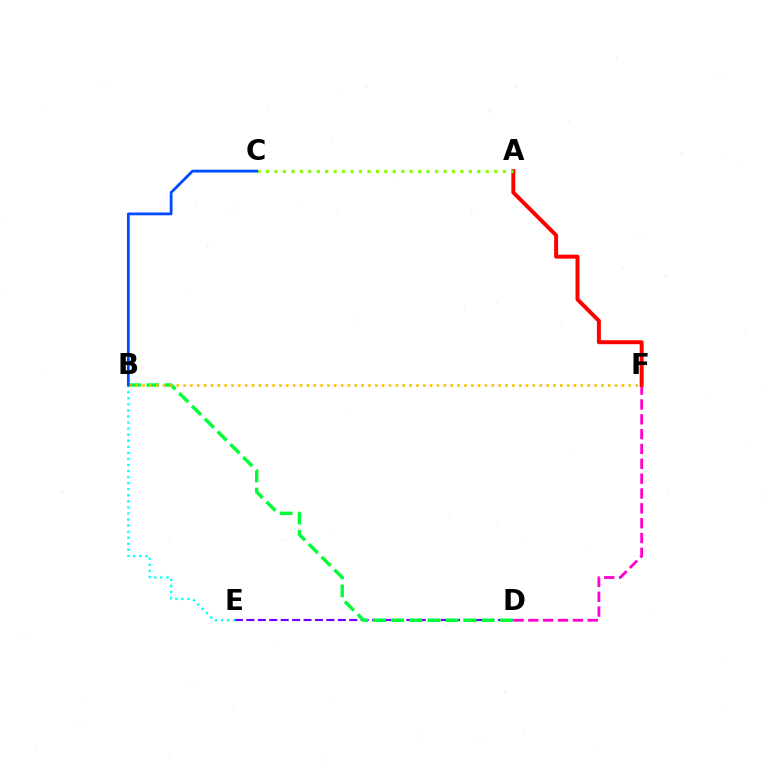{('D', 'E'): [{'color': '#7200ff', 'line_style': 'dashed', 'thickness': 1.55}], ('B', 'D'): [{'color': '#00ff39', 'line_style': 'dashed', 'thickness': 2.46}], ('D', 'F'): [{'color': '#ff00cf', 'line_style': 'dashed', 'thickness': 2.02}], ('A', 'F'): [{'color': '#ff0000', 'line_style': 'solid', 'thickness': 2.85}], ('B', 'F'): [{'color': '#ffbd00', 'line_style': 'dotted', 'thickness': 1.86}], ('B', 'E'): [{'color': '#00fff6', 'line_style': 'dotted', 'thickness': 1.65}], ('A', 'C'): [{'color': '#84ff00', 'line_style': 'dotted', 'thickness': 2.3}], ('B', 'C'): [{'color': '#004bff', 'line_style': 'solid', 'thickness': 2.01}]}